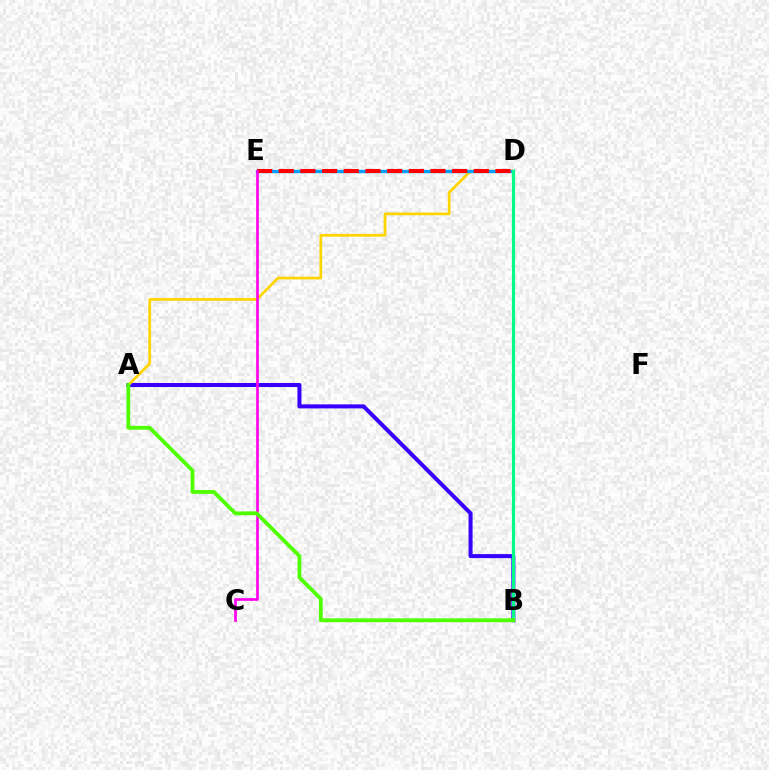{('A', 'B'): [{'color': '#3700ff', 'line_style': 'solid', 'thickness': 2.91}, {'color': '#4fff00', 'line_style': 'solid', 'thickness': 2.73}], ('A', 'D'): [{'color': '#ffd500', 'line_style': 'solid', 'thickness': 1.97}], ('D', 'E'): [{'color': '#009eff', 'line_style': 'solid', 'thickness': 2.4}, {'color': '#ff0000', 'line_style': 'dashed', 'thickness': 2.94}], ('B', 'D'): [{'color': '#00ff86', 'line_style': 'solid', 'thickness': 2.28}], ('C', 'E'): [{'color': '#ff00ed', 'line_style': 'solid', 'thickness': 1.91}]}